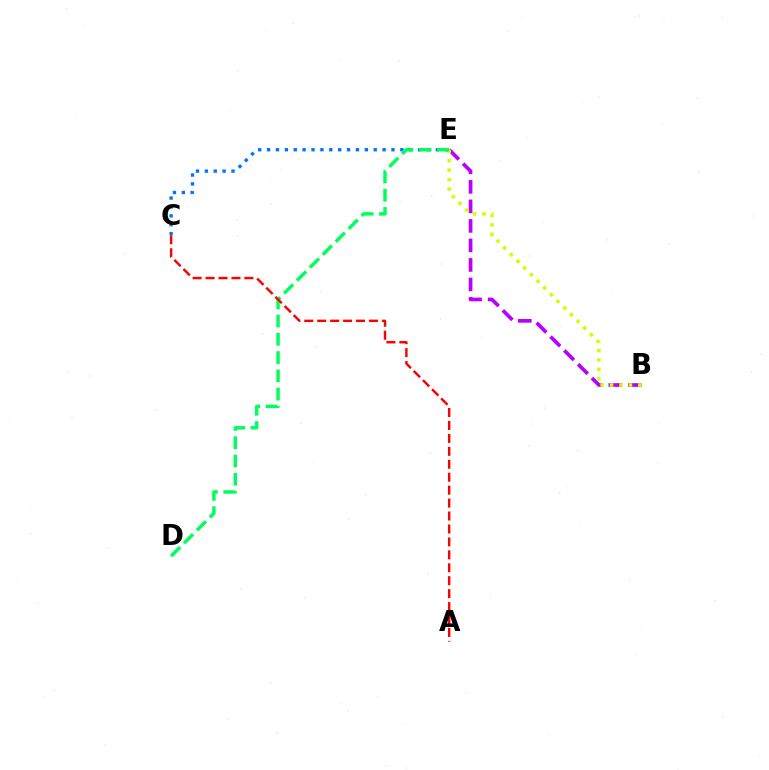{('B', 'E'): [{'color': '#b900ff', 'line_style': 'dashed', 'thickness': 2.65}, {'color': '#d1ff00', 'line_style': 'dotted', 'thickness': 2.56}], ('C', 'E'): [{'color': '#0074ff', 'line_style': 'dotted', 'thickness': 2.41}], ('D', 'E'): [{'color': '#00ff5c', 'line_style': 'dashed', 'thickness': 2.48}], ('A', 'C'): [{'color': '#ff0000', 'line_style': 'dashed', 'thickness': 1.76}]}